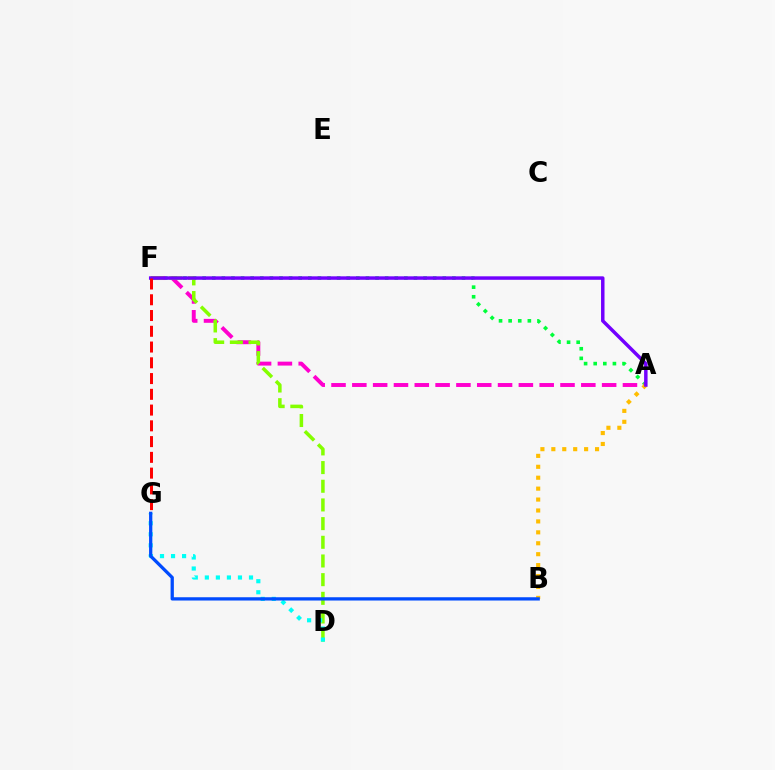{('A', 'F'): [{'color': '#00ff39', 'line_style': 'dotted', 'thickness': 2.61}, {'color': '#ff00cf', 'line_style': 'dashed', 'thickness': 2.83}, {'color': '#7200ff', 'line_style': 'solid', 'thickness': 2.5}], ('D', 'F'): [{'color': '#84ff00', 'line_style': 'dashed', 'thickness': 2.54}], ('D', 'G'): [{'color': '#00fff6', 'line_style': 'dotted', 'thickness': 3.0}], ('A', 'B'): [{'color': '#ffbd00', 'line_style': 'dotted', 'thickness': 2.97}], ('F', 'G'): [{'color': '#ff0000', 'line_style': 'dashed', 'thickness': 2.14}], ('B', 'G'): [{'color': '#004bff', 'line_style': 'solid', 'thickness': 2.36}]}